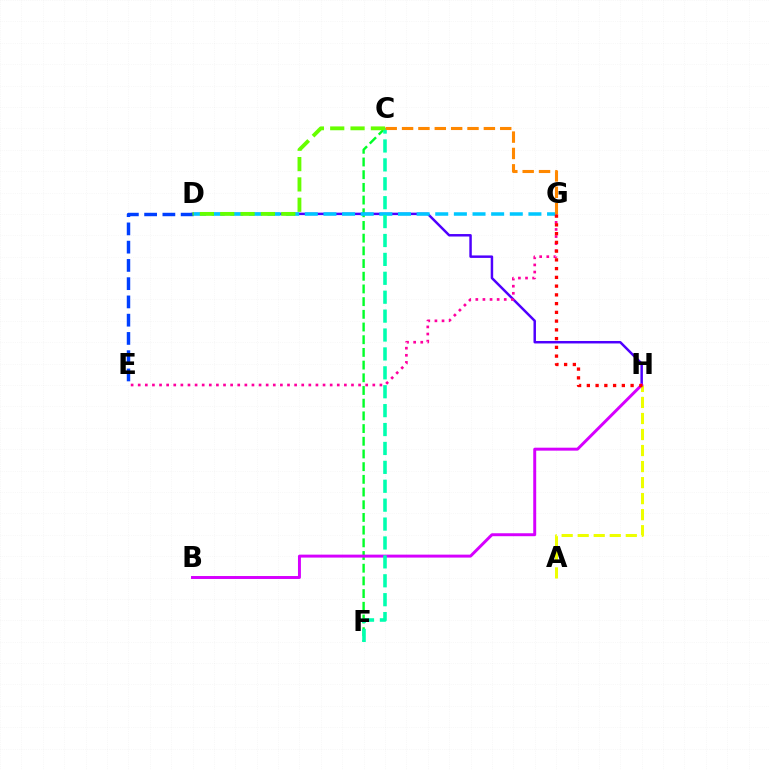{('C', 'F'): [{'color': '#00ff27', 'line_style': 'dashed', 'thickness': 1.72}, {'color': '#00ffaf', 'line_style': 'dashed', 'thickness': 2.57}], ('D', 'H'): [{'color': '#4f00ff', 'line_style': 'solid', 'thickness': 1.78}], ('A', 'H'): [{'color': '#eeff00', 'line_style': 'dashed', 'thickness': 2.18}], ('E', 'G'): [{'color': '#ff00a0', 'line_style': 'dotted', 'thickness': 1.93}], ('B', 'H'): [{'color': '#d600ff', 'line_style': 'solid', 'thickness': 2.13}], ('D', 'G'): [{'color': '#00c7ff', 'line_style': 'dashed', 'thickness': 2.53}], ('D', 'E'): [{'color': '#003fff', 'line_style': 'dashed', 'thickness': 2.48}], ('G', 'H'): [{'color': '#ff0000', 'line_style': 'dotted', 'thickness': 2.38}], ('C', 'D'): [{'color': '#66ff00', 'line_style': 'dashed', 'thickness': 2.76}], ('C', 'G'): [{'color': '#ff8800', 'line_style': 'dashed', 'thickness': 2.22}]}